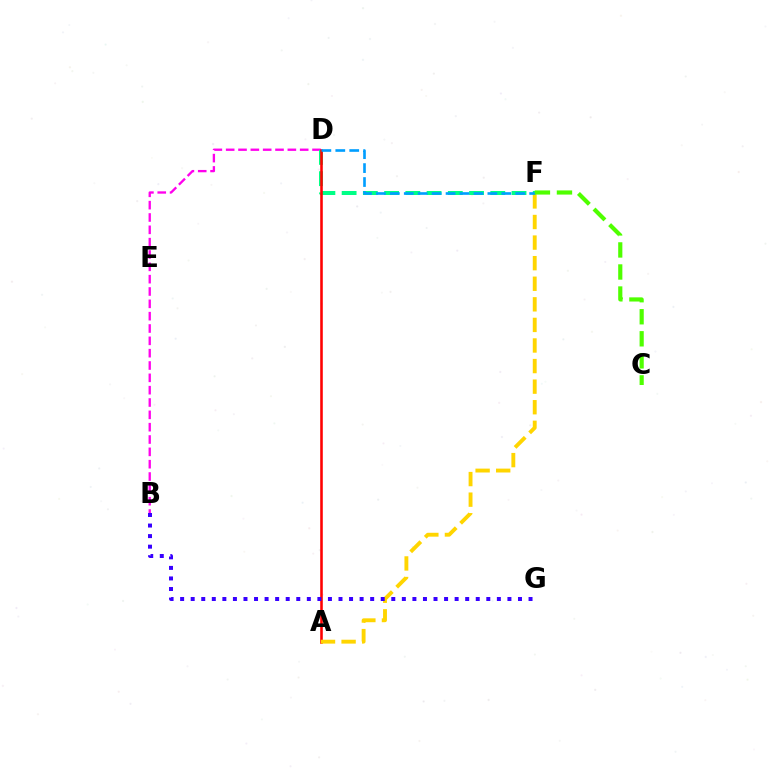{('B', 'D'): [{'color': '#ff00ed', 'line_style': 'dashed', 'thickness': 1.68}], ('D', 'F'): [{'color': '#00ff86', 'line_style': 'dashed', 'thickness': 2.88}, {'color': '#009eff', 'line_style': 'dashed', 'thickness': 1.89}], ('A', 'D'): [{'color': '#ff0000', 'line_style': 'solid', 'thickness': 1.85}], ('A', 'F'): [{'color': '#ffd500', 'line_style': 'dashed', 'thickness': 2.8}], ('B', 'G'): [{'color': '#3700ff', 'line_style': 'dotted', 'thickness': 2.87}], ('C', 'F'): [{'color': '#4fff00', 'line_style': 'dashed', 'thickness': 3.0}]}